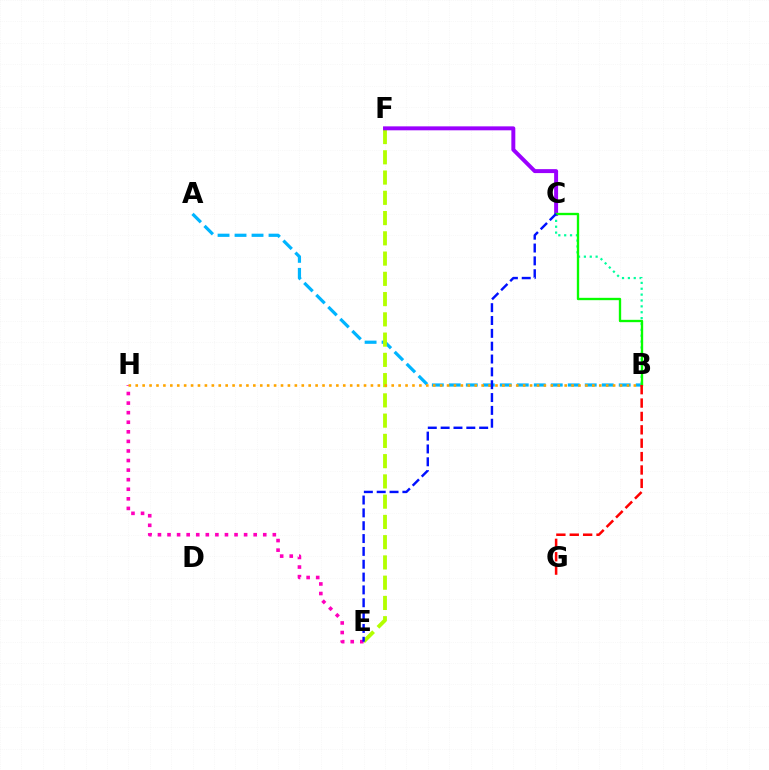{('A', 'B'): [{'color': '#00b5ff', 'line_style': 'dashed', 'thickness': 2.31}], ('B', 'C'): [{'color': '#00ff9d', 'line_style': 'dotted', 'thickness': 1.6}, {'color': '#08ff00', 'line_style': 'solid', 'thickness': 1.69}], ('E', 'F'): [{'color': '#b3ff00', 'line_style': 'dashed', 'thickness': 2.75}], ('C', 'F'): [{'color': '#9b00ff', 'line_style': 'solid', 'thickness': 2.84}], ('E', 'H'): [{'color': '#ff00bd', 'line_style': 'dotted', 'thickness': 2.6}], ('B', 'H'): [{'color': '#ffa500', 'line_style': 'dotted', 'thickness': 1.88}], ('B', 'G'): [{'color': '#ff0000', 'line_style': 'dashed', 'thickness': 1.82}], ('C', 'E'): [{'color': '#0010ff', 'line_style': 'dashed', 'thickness': 1.74}]}